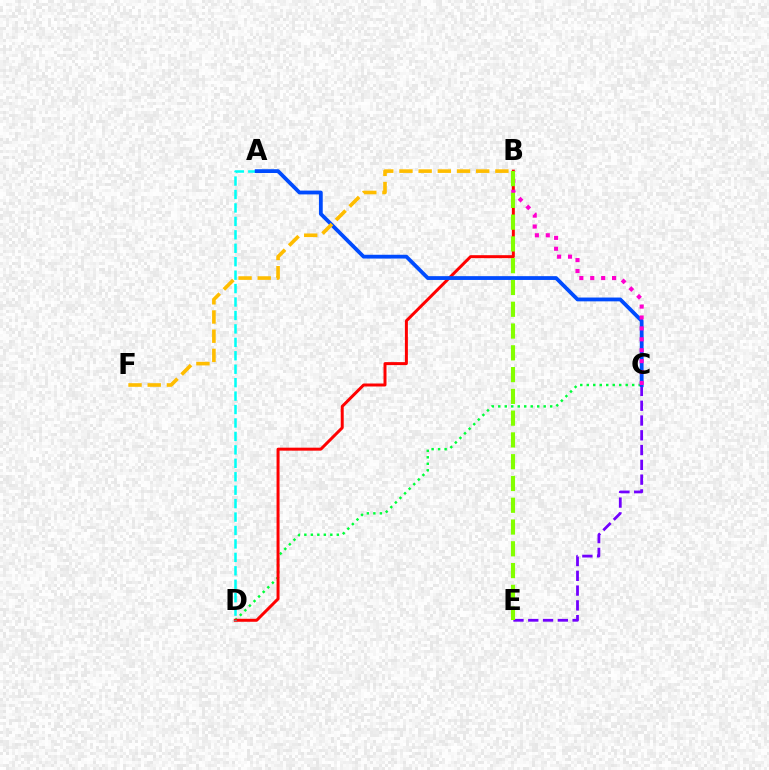{('C', 'D'): [{'color': '#00ff39', 'line_style': 'dotted', 'thickness': 1.76}], ('B', 'D'): [{'color': '#ff0000', 'line_style': 'solid', 'thickness': 2.15}], ('C', 'E'): [{'color': '#7200ff', 'line_style': 'dashed', 'thickness': 2.01}], ('A', 'D'): [{'color': '#00fff6', 'line_style': 'dashed', 'thickness': 1.83}], ('A', 'C'): [{'color': '#004bff', 'line_style': 'solid', 'thickness': 2.74}], ('B', 'C'): [{'color': '#ff00cf', 'line_style': 'dotted', 'thickness': 2.96}], ('B', 'E'): [{'color': '#84ff00', 'line_style': 'dashed', 'thickness': 2.96}], ('B', 'F'): [{'color': '#ffbd00', 'line_style': 'dashed', 'thickness': 2.61}]}